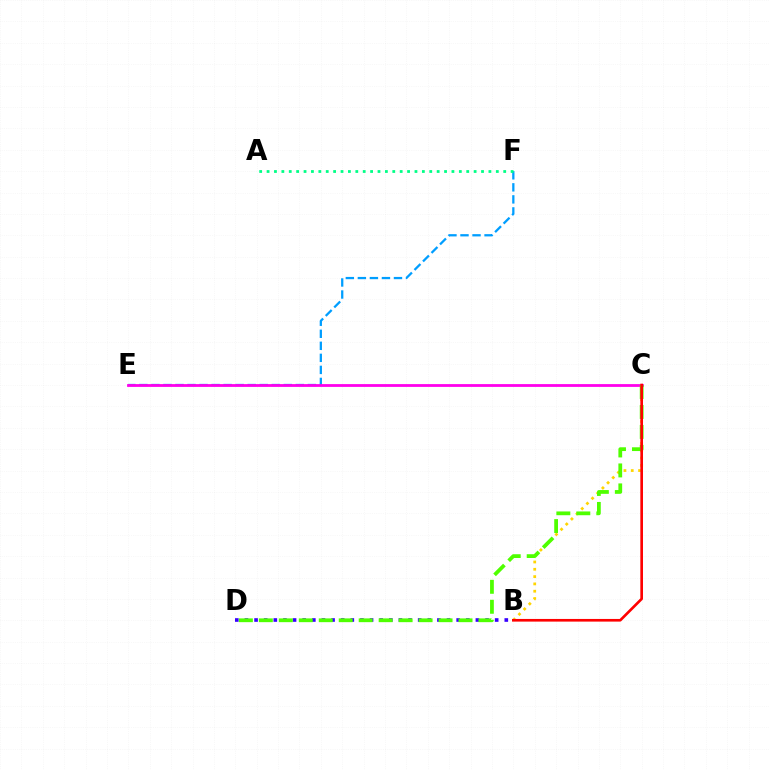{('E', 'F'): [{'color': '#009eff', 'line_style': 'dashed', 'thickness': 1.63}], ('C', 'E'): [{'color': '#ff00ed', 'line_style': 'solid', 'thickness': 2.01}], ('B', 'D'): [{'color': '#3700ff', 'line_style': 'dotted', 'thickness': 2.61}], ('B', 'C'): [{'color': '#ffd500', 'line_style': 'dotted', 'thickness': 1.99}, {'color': '#ff0000', 'line_style': 'solid', 'thickness': 1.91}], ('C', 'D'): [{'color': '#4fff00', 'line_style': 'dashed', 'thickness': 2.71}], ('A', 'F'): [{'color': '#00ff86', 'line_style': 'dotted', 'thickness': 2.01}]}